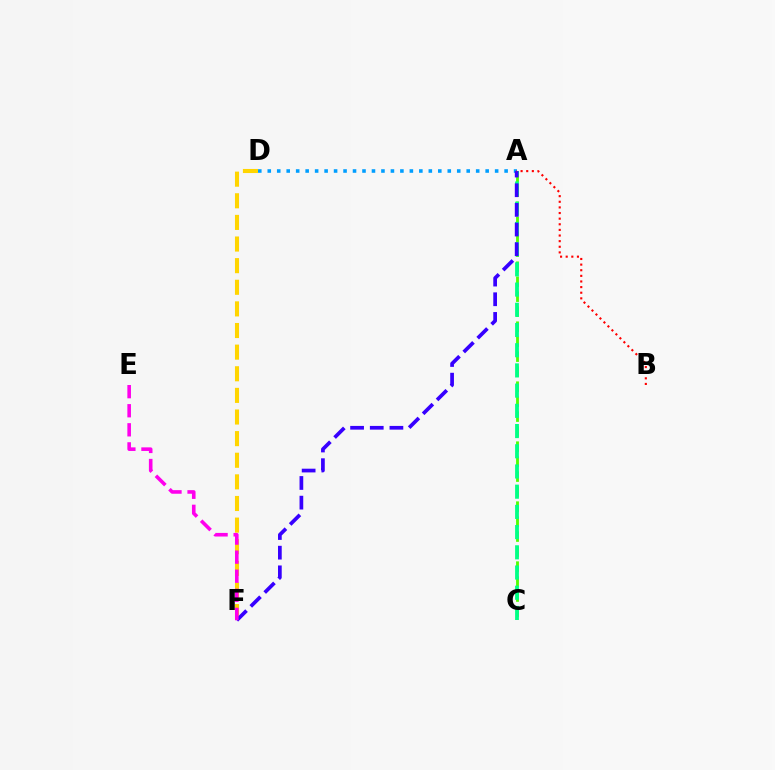{('A', 'C'): [{'color': '#4fff00', 'line_style': 'dashed', 'thickness': 2.04}, {'color': '#00ff86', 'line_style': 'dashed', 'thickness': 2.75}], ('D', 'F'): [{'color': '#ffd500', 'line_style': 'dashed', 'thickness': 2.94}], ('A', 'D'): [{'color': '#009eff', 'line_style': 'dotted', 'thickness': 2.57}], ('A', 'F'): [{'color': '#3700ff', 'line_style': 'dashed', 'thickness': 2.67}], ('A', 'B'): [{'color': '#ff0000', 'line_style': 'dotted', 'thickness': 1.53}], ('E', 'F'): [{'color': '#ff00ed', 'line_style': 'dashed', 'thickness': 2.59}]}